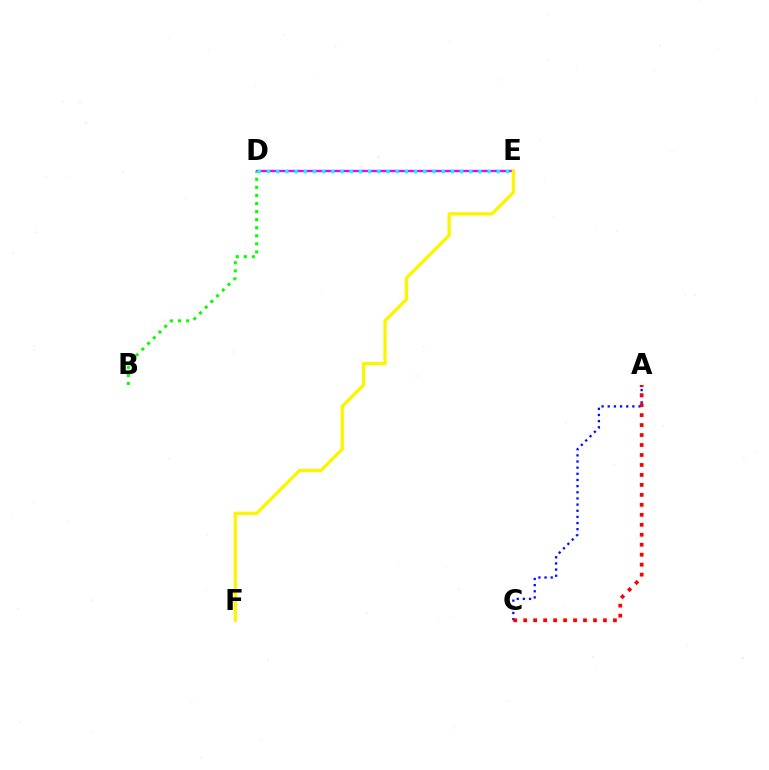{('A', 'C'): [{'color': '#0010ff', 'line_style': 'dotted', 'thickness': 1.67}, {'color': '#ff0000', 'line_style': 'dotted', 'thickness': 2.71}], ('D', 'E'): [{'color': '#ee00ff', 'line_style': 'solid', 'thickness': 1.68}, {'color': '#00fff6', 'line_style': 'dotted', 'thickness': 2.5}], ('B', 'D'): [{'color': '#08ff00', 'line_style': 'dotted', 'thickness': 2.19}], ('E', 'F'): [{'color': '#fcf500', 'line_style': 'solid', 'thickness': 2.4}]}